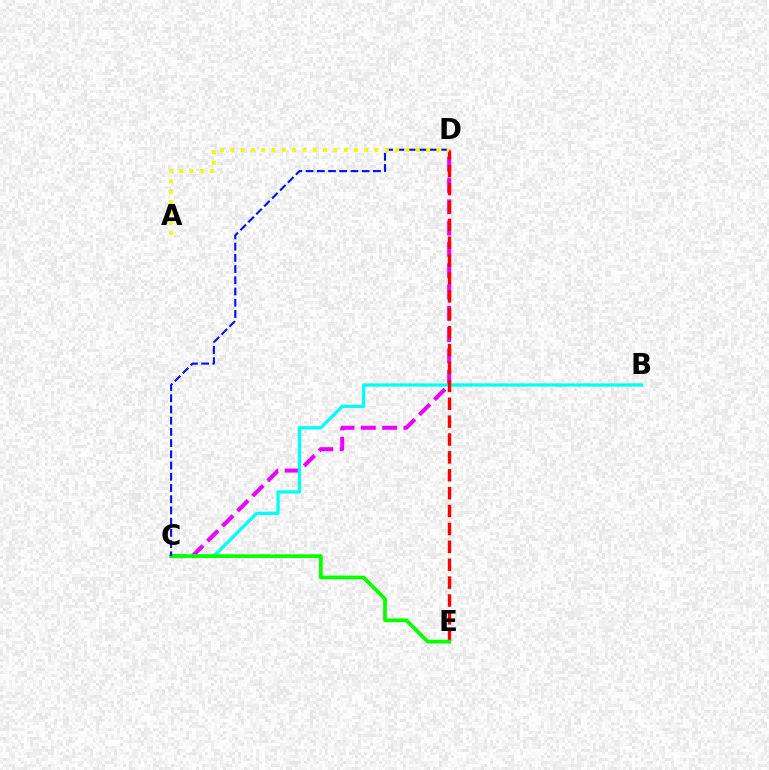{('C', 'D'): [{'color': '#ee00ff', 'line_style': 'dashed', 'thickness': 2.89}, {'color': '#0010ff', 'line_style': 'dashed', 'thickness': 1.52}], ('B', 'C'): [{'color': '#00fff6', 'line_style': 'solid', 'thickness': 2.34}], ('D', 'E'): [{'color': '#ff0000', 'line_style': 'dashed', 'thickness': 2.43}], ('C', 'E'): [{'color': '#08ff00', 'line_style': 'solid', 'thickness': 2.68}], ('A', 'D'): [{'color': '#fcf500', 'line_style': 'dotted', 'thickness': 2.8}]}